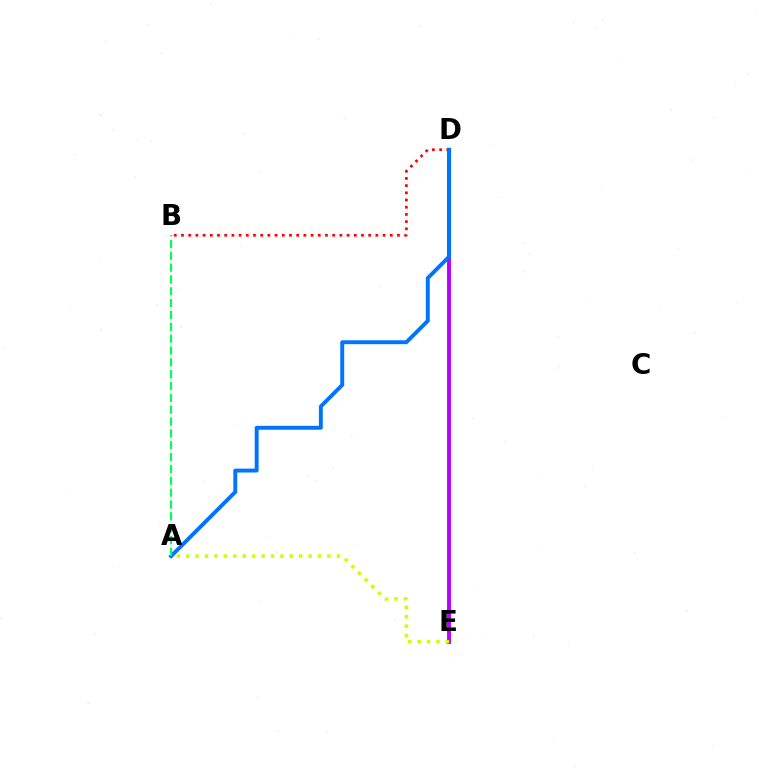{('D', 'E'): [{'color': '#b900ff', 'line_style': 'solid', 'thickness': 2.82}], ('A', 'E'): [{'color': '#d1ff00', 'line_style': 'dotted', 'thickness': 2.56}], ('B', 'D'): [{'color': '#ff0000', 'line_style': 'dotted', 'thickness': 1.96}], ('A', 'D'): [{'color': '#0074ff', 'line_style': 'solid', 'thickness': 2.81}], ('A', 'B'): [{'color': '#00ff5c', 'line_style': 'dashed', 'thickness': 1.61}]}